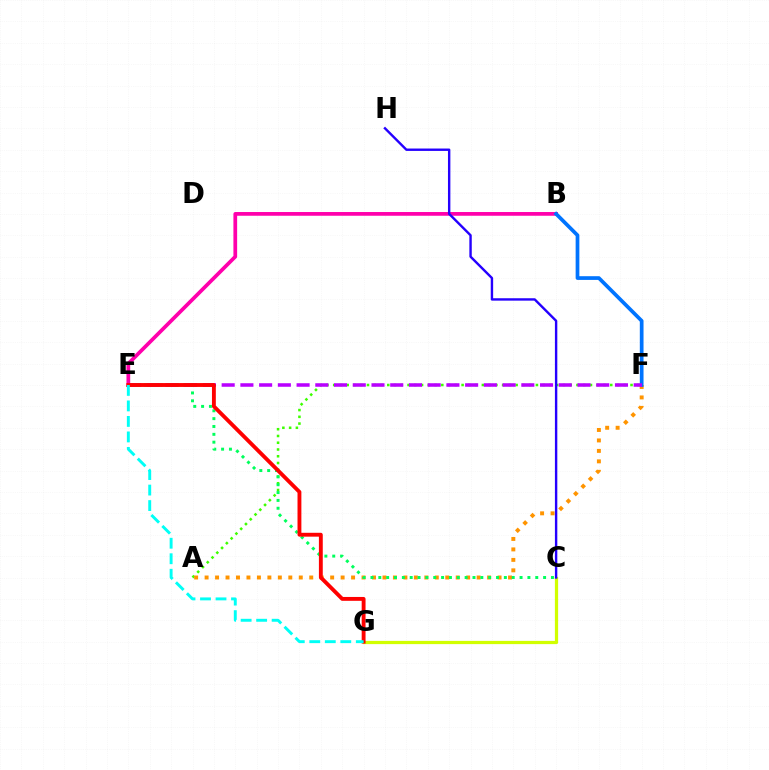{('A', 'F'): [{'color': '#3dff00', 'line_style': 'dotted', 'thickness': 1.84}, {'color': '#ff9400', 'line_style': 'dotted', 'thickness': 2.84}], ('B', 'E'): [{'color': '#ff00ac', 'line_style': 'solid', 'thickness': 2.68}], ('B', 'F'): [{'color': '#0074ff', 'line_style': 'solid', 'thickness': 2.68}], ('E', 'F'): [{'color': '#b900ff', 'line_style': 'dashed', 'thickness': 2.54}], ('C', 'E'): [{'color': '#00ff5c', 'line_style': 'dotted', 'thickness': 2.13}], ('C', 'G'): [{'color': '#d1ff00', 'line_style': 'solid', 'thickness': 2.33}], ('C', 'H'): [{'color': '#2500ff', 'line_style': 'solid', 'thickness': 1.73}], ('E', 'G'): [{'color': '#ff0000', 'line_style': 'solid', 'thickness': 2.78}, {'color': '#00fff6', 'line_style': 'dashed', 'thickness': 2.11}]}